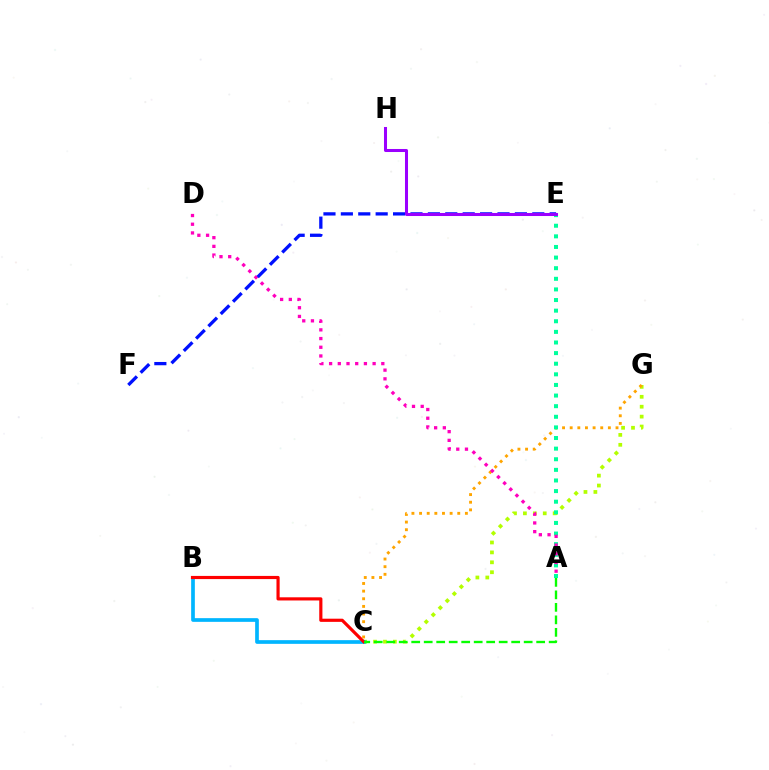{('C', 'G'): [{'color': '#b3ff00', 'line_style': 'dotted', 'thickness': 2.69}, {'color': '#ffa500', 'line_style': 'dotted', 'thickness': 2.08}], ('B', 'C'): [{'color': '#00b5ff', 'line_style': 'solid', 'thickness': 2.66}, {'color': '#ff0000', 'line_style': 'solid', 'thickness': 2.28}], ('A', 'C'): [{'color': '#08ff00', 'line_style': 'dashed', 'thickness': 1.7}], ('A', 'E'): [{'color': '#00ff9d', 'line_style': 'dotted', 'thickness': 2.88}], ('A', 'D'): [{'color': '#ff00bd', 'line_style': 'dotted', 'thickness': 2.36}], ('E', 'F'): [{'color': '#0010ff', 'line_style': 'dashed', 'thickness': 2.36}], ('E', 'H'): [{'color': '#9b00ff', 'line_style': 'solid', 'thickness': 2.18}]}